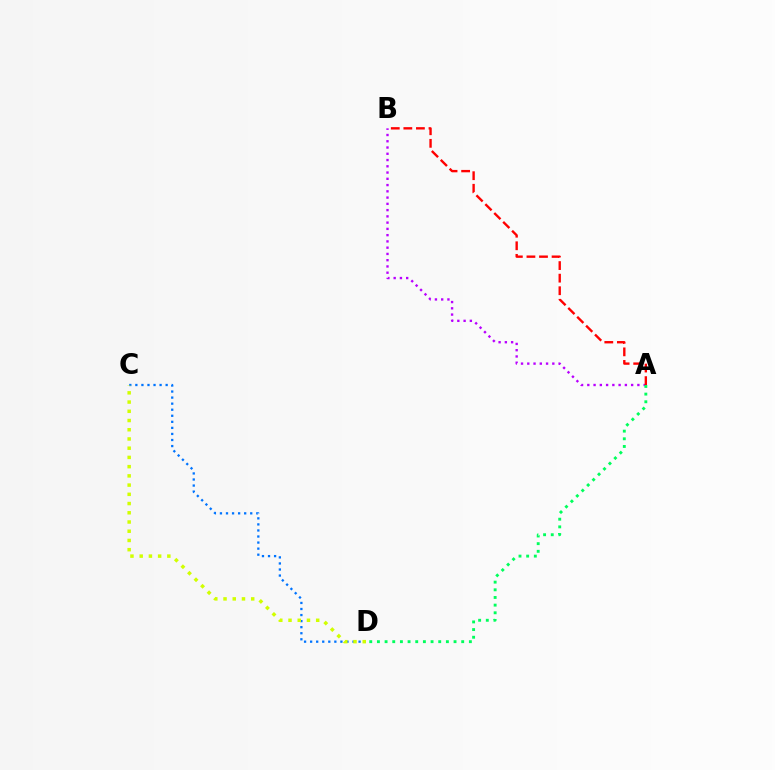{('A', 'B'): [{'color': '#b900ff', 'line_style': 'dotted', 'thickness': 1.7}, {'color': '#ff0000', 'line_style': 'dashed', 'thickness': 1.71}], ('C', 'D'): [{'color': '#0074ff', 'line_style': 'dotted', 'thickness': 1.65}, {'color': '#d1ff00', 'line_style': 'dotted', 'thickness': 2.51}], ('A', 'D'): [{'color': '#00ff5c', 'line_style': 'dotted', 'thickness': 2.08}]}